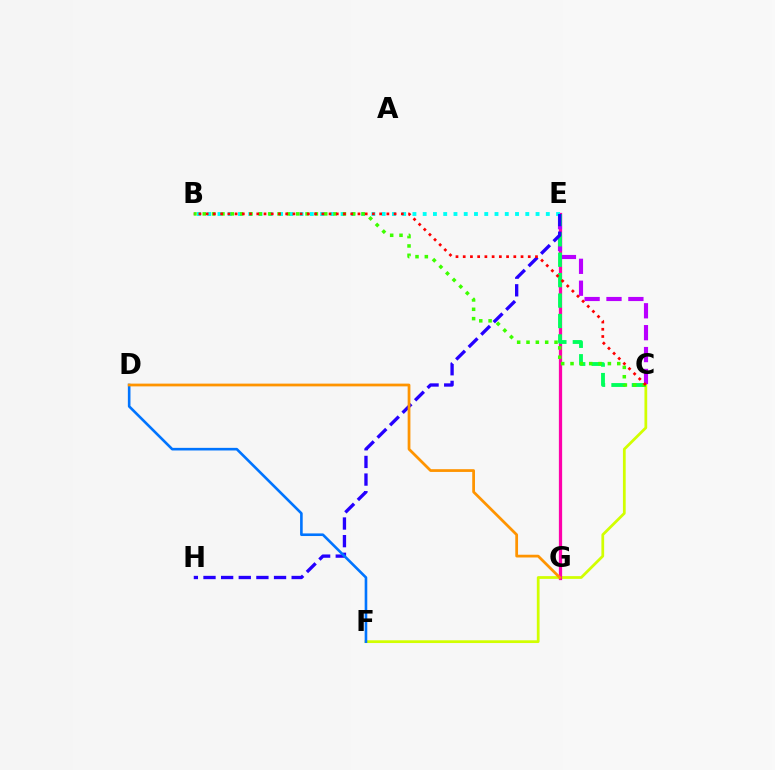{('C', 'F'): [{'color': '#d1ff00', 'line_style': 'solid', 'thickness': 1.98}], ('E', 'G'): [{'color': '#ff00ac', 'line_style': 'solid', 'thickness': 2.33}], ('C', 'E'): [{'color': '#b900ff', 'line_style': 'dashed', 'thickness': 2.97}, {'color': '#00ff5c', 'line_style': 'dashed', 'thickness': 2.77}], ('B', 'E'): [{'color': '#00fff6', 'line_style': 'dotted', 'thickness': 2.79}], ('E', 'H'): [{'color': '#2500ff', 'line_style': 'dashed', 'thickness': 2.4}], ('D', 'F'): [{'color': '#0074ff', 'line_style': 'solid', 'thickness': 1.88}], ('B', 'C'): [{'color': '#3dff00', 'line_style': 'dotted', 'thickness': 2.54}, {'color': '#ff0000', 'line_style': 'dotted', 'thickness': 1.96}], ('D', 'G'): [{'color': '#ff9400', 'line_style': 'solid', 'thickness': 1.98}]}